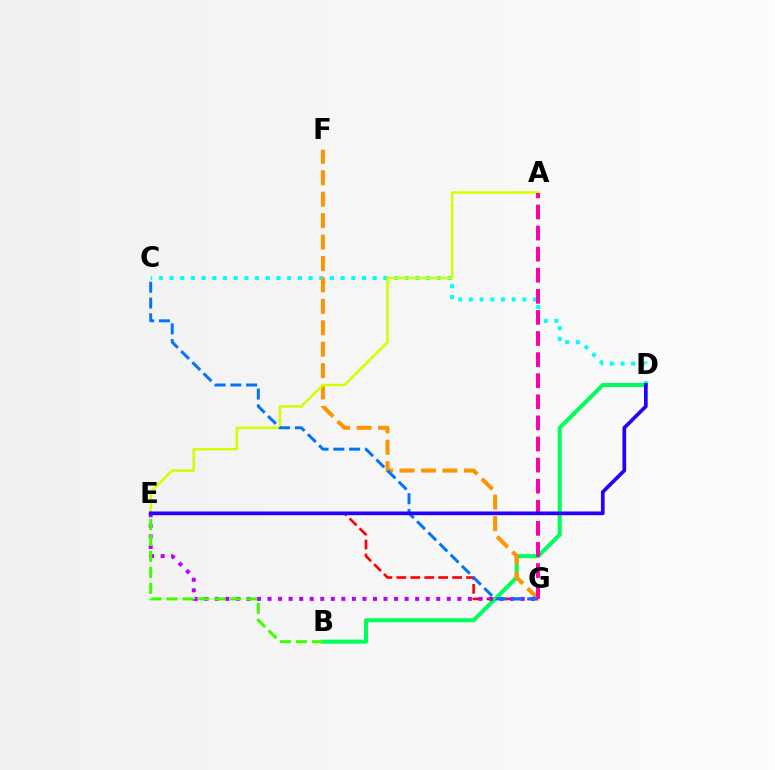{('E', 'G'): [{'color': '#ff0000', 'line_style': 'dashed', 'thickness': 1.89}, {'color': '#b900ff', 'line_style': 'dotted', 'thickness': 2.87}], ('C', 'D'): [{'color': '#00fff6', 'line_style': 'dotted', 'thickness': 2.9}], ('B', 'D'): [{'color': '#00ff5c', 'line_style': 'solid', 'thickness': 2.93}], ('F', 'G'): [{'color': '#ff9400', 'line_style': 'dashed', 'thickness': 2.91}], ('A', 'E'): [{'color': '#d1ff00', 'line_style': 'solid', 'thickness': 1.82}], ('C', 'G'): [{'color': '#0074ff', 'line_style': 'dashed', 'thickness': 2.14}], ('A', 'G'): [{'color': '#ff00ac', 'line_style': 'dashed', 'thickness': 2.87}], ('B', 'E'): [{'color': '#3dff00', 'line_style': 'dashed', 'thickness': 2.17}], ('D', 'E'): [{'color': '#2500ff', 'line_style': 'solid', 'thickness': 2.67}]}